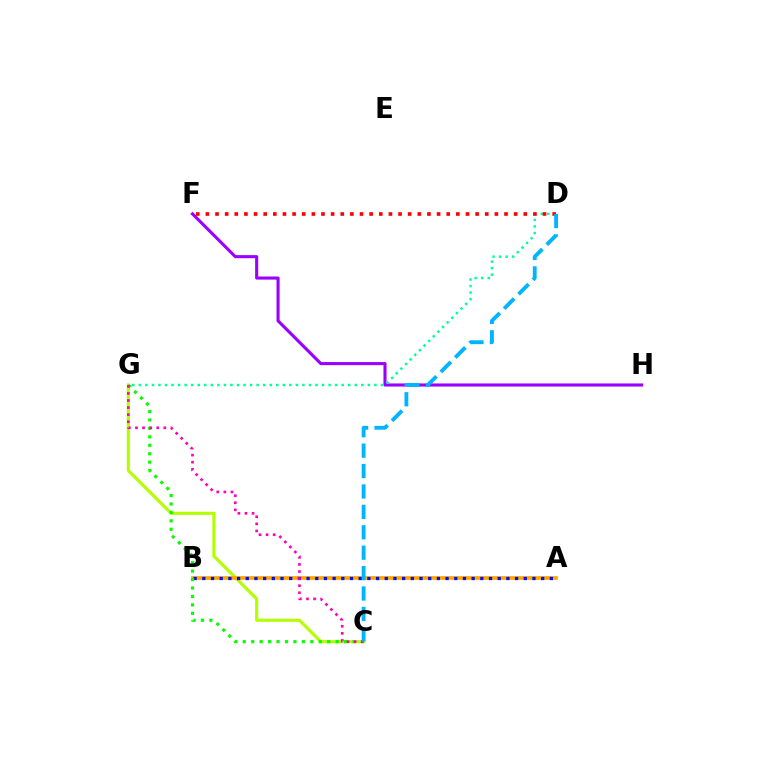{('C', 'G'): [{'color': '#b3ff00', 'line_style': 'solid', 'thickness': 2.25}, {'color': '#08ff00', 'line_style': 'dotted', 'thickness': 2.29}, {'color': '#ff00bd', 'line_style': 'dotted', 'thickness': 1.92}], ('A', 'B'): [{'color': '#ffa500', 'line_style': 'solid', 'thickness': 2.67}, {'color': '#0010ff', 'line_style': 'dotted', 'thickness': 2.36}], ('F', 'H'): [{'color': '#9b00ff', 'line_style': 'solid', 'thickness': 2.23}], ('D', 'G'): [{'color': '#00ff9d', 'line_style': 'dotted', 'thickness': 1.78}], ('D', 'F'): [{'color': '#ff0000', 'line_style': 'dotted', 'thickness': 2.62}], ('C', 'D'): [{'color': '#00b5ff', 'line_style': 'dashed', 'thickness': 2.77}]}